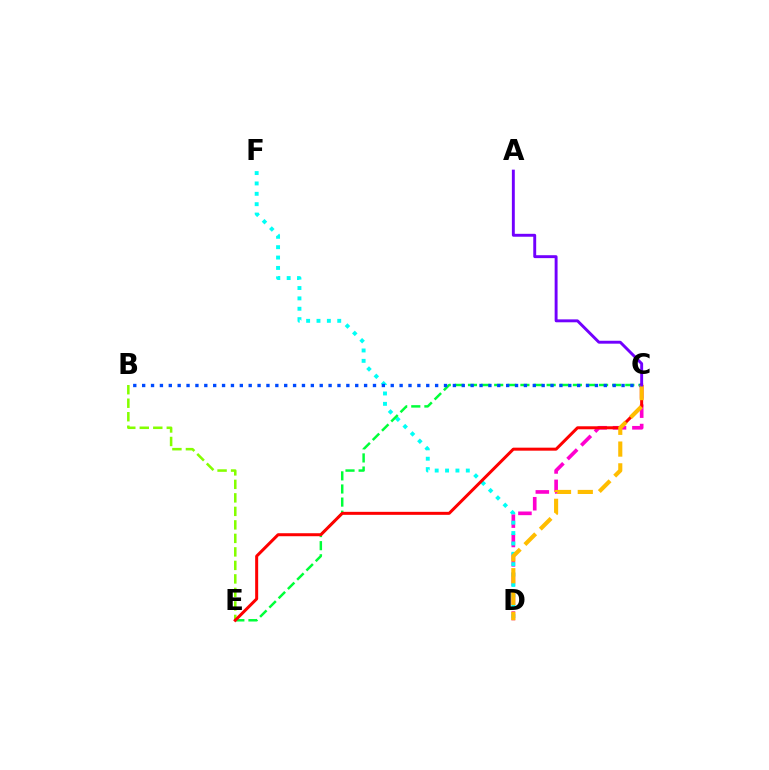{('B', 'E'): [{'color': '#84ff00', 'line_style': 'dashed', 'thickness': 1.83}], ('C', 'D'): [{'color': '#ff00cf', 'line_style': 'dashed', 'thickness': 2.63}, {'color': '#ffbd00', 'line_style': 'dashed', 'thickness': 2.96}], ('D', 'F'): [{'color': '#00fff6', 'line_style': 'dotted', 'thickness': 2.82}], ('C', 'E'): [{'color': '#00ff39', 'line_style': 'dashed', 'thickness': 1.78}, {'color': '#ff0000', 'line_style': 'solid', 'thickness': 2.16}], ('B', 'C'): [{'color': '#004bff', 'line_style': 'dotted', 'thickness': 2.41}], ('A', 'C'): [{'color': '#7200ff', 'line_style': 'solid', 'thickness': 2.1}]}